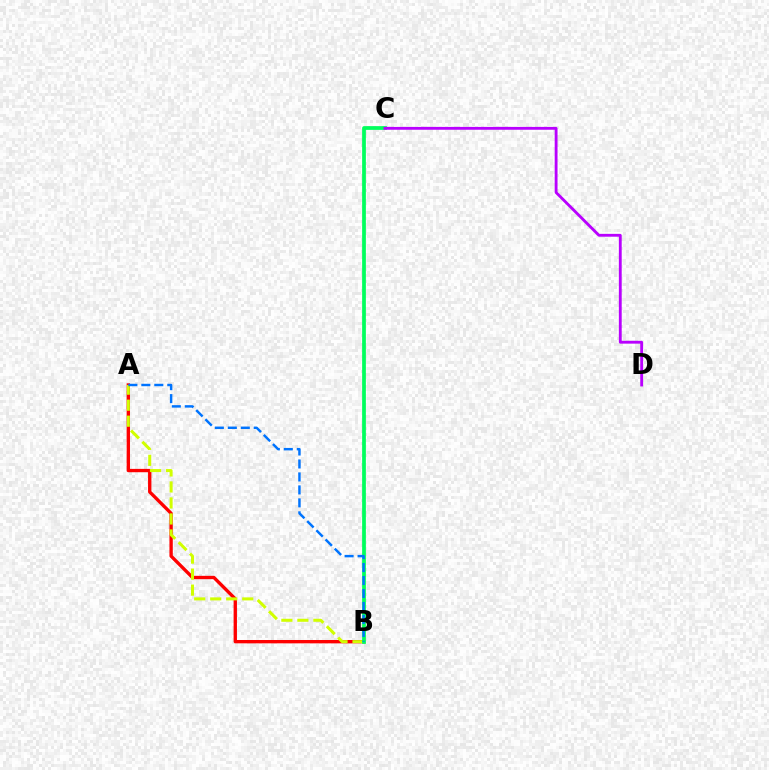{('A', 'B'): [{'color': '#ff0000', 'line_style': 'solid', 'thickness': 2.41}, {'color': '#d1ff00', 'line_style': 'dashed', 'thickness': 2.17}, {'color': '#0074ff', 'line_style': 'dashed', 'thickness': 1.76}], ('B', 'C'): [{'color': '#00ff5c', 'line_style': 'solid', 'thickness': 2.69}], ('C', 'D'): [{'color': '#b900ff', 'line_style': 'solid', 'thickness': 2.05}]}